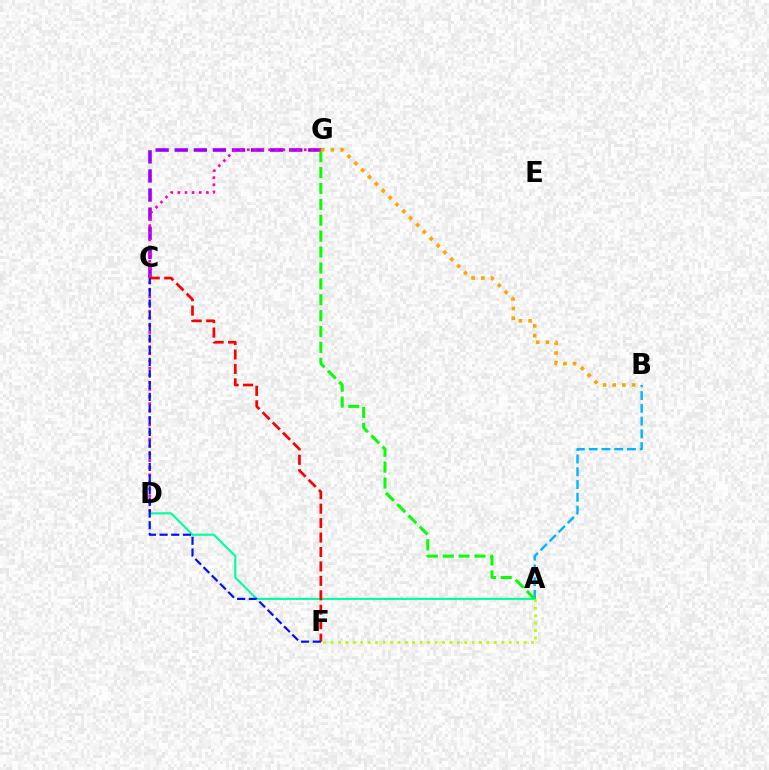{('C', 'G'): [{'color': '#9b00ff', 'line_style': 'dashed', 'thickness': 2.59}], ('A', 'D'): [{'color': '#00ff9d', 'line_style': 'solid', 'thickness': 1.53}], ('D', 'G'): [{'color': '#ff00bd', 'line_style': 'dotted', 'thickness': 1.93}], ('C', 'F'): [{'color': '#ff0000', 'line_style': 'dashed', 'thickness': 1.96}, {'color': '#0010ff', 'line_style': 'dashed', 'thickness': 1.58}], ('B', 'G'): [{'color': '#ffa500', 'line_style': 'dotted', 'thickness': 2.63}], ('A', 'B'): [{'color': '#00b5ff', 'line_style': 'dashed', 'thickness': 1.73}], ('A', 'G'): [{'color': '#08ff00', 'line_style': 'dashed', 'thickness': 2.16}], ('A', 'F'): [{'color': '#b3ff00', 'line_style': 'dotted', 'thickness': 2.02}]}